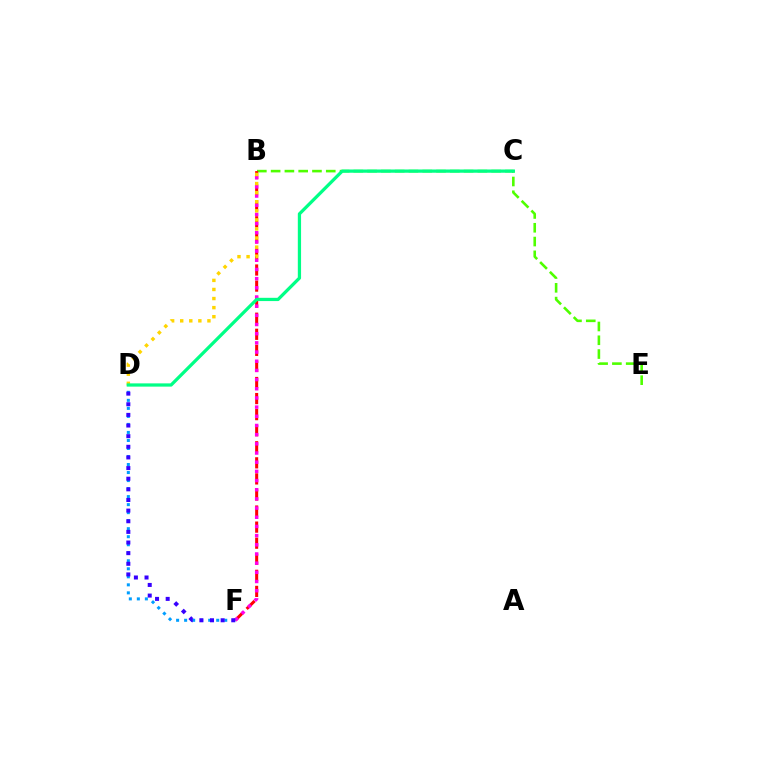{('B', 'E'): [{'color': '#4fff00', 'line_style': 'dashed', 'thickness': 1.87}], ('B', 'F'): [{'color': '#ff0000', 'line_style': 'dashed', 'thickness': 2.18}, {'color': '#ff00ed', 'line_style': 'dotted', 'thickness': 2.49}], ('B', 'D'): [{'color': '#ffd500', 'line_style': 'dotted', 'thickness': 2.47}], ('D', 'F'): [{'color': '#009eff', 'line_style': 'dotted', 'thickness': 2.18}, {'color': '#3700ff', 'line_style': 'dotted', 'thickness': 2.89}], ('C', 'D'): [{'color': '#00ff86', 'line_style': 'solid', 'thickness': 2.34}]}